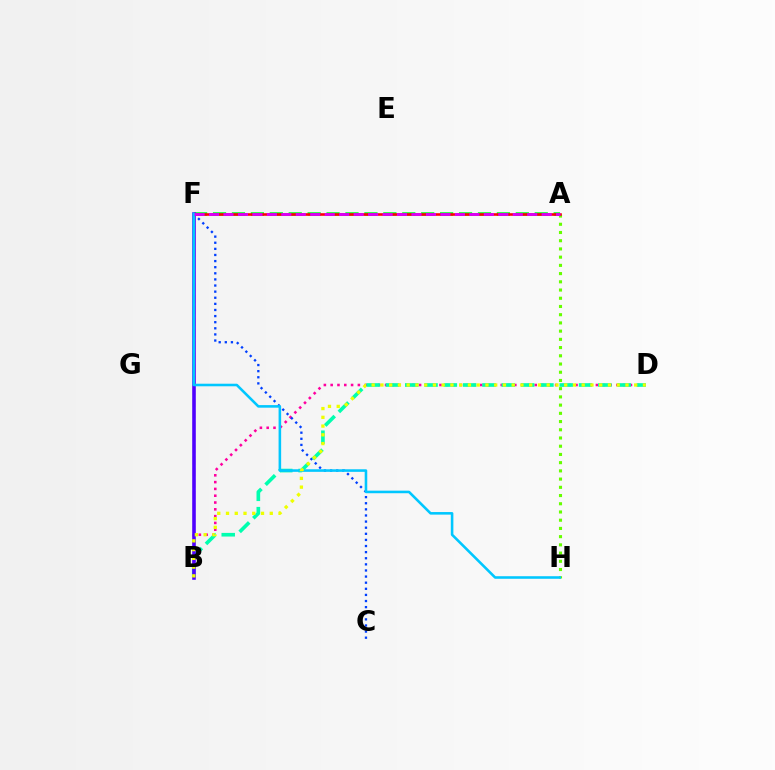{('B', 'D'): [{'color': '#ff00a0', 'line_style': 'dotted', 'thickness': 1.85}, {'color': '#00ffaf', 'line_style': 'dashed', 'thickness': 2.62}, {'color': '#eeff00', 'line_style': 'dotted', 'thickness': 2.38}], ('C', 'F'): [{'color': '#003fff', 'line_style': 'dotted', 'thickness': 1.66}], ('B', 'F'): [{'color': '#ff8800', 'line_style': 'dashed', 'thickness': 1.57}, {'color': '#4f00ff', 'line_style': 'solid', 'thickness': 2.58}], ('A', 'F'): [{'color': '#00ff27', 'line_style': 'dashed', 'thickness': 2.57}, {'color': '#ff0000', 'line_style': 'solid', 'thickness': 1.86}, {'color': '#d600ff', 'line_style': 'dashed', 'thickness': 1.96}], ('A', 'H'): [{'color': '#66ff00', 'line_style': 'dotted', 'thickness': 2.23}], ('F', 'H'): [{'color': '#00c7ff', 'line_style': 'solid', 'thickness': 1.85}]}